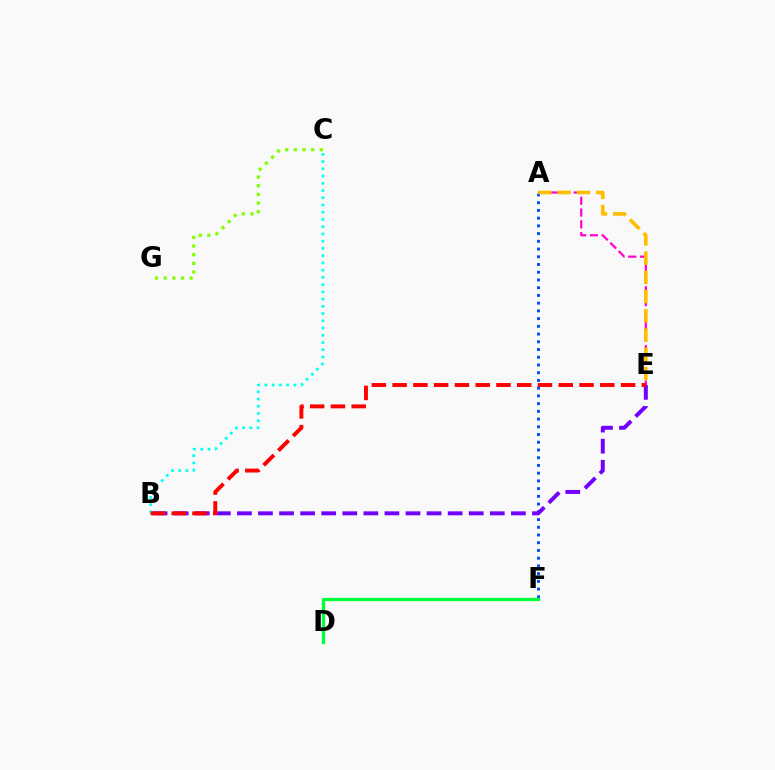{('C', 'G'): [{'color': '#84ff00', 'line_style': 'dotted', 'thickness': 2.35}], ('A', 'F'): [{'color': '#004bff', 'line_style': 'dotted', 'thickness': 2.1}], ('B', 'E'): [{'color': '#7200ff', 'line_style': 'dashed', 'thickness': 2.86}, {'color': '#ff0000', 'line_style': 'dashed', 'thickness': 2.82}], ('A', 'E'): [{'color': '#ff00cf', 'line_style': 'dashed', 'thickness': 1.6}, {'color': '#ffbd00', 'line_style': 'dashed', 'thickness': 2.61}], ('B', 'C'): [{'color': '#00fff6', 'line_style': 'dotted', 'thickness': 1.97}], ('D', 'F'): [{'color': '#00ff39', 'line_style': 'solid', 'thickness': 2.35}]}